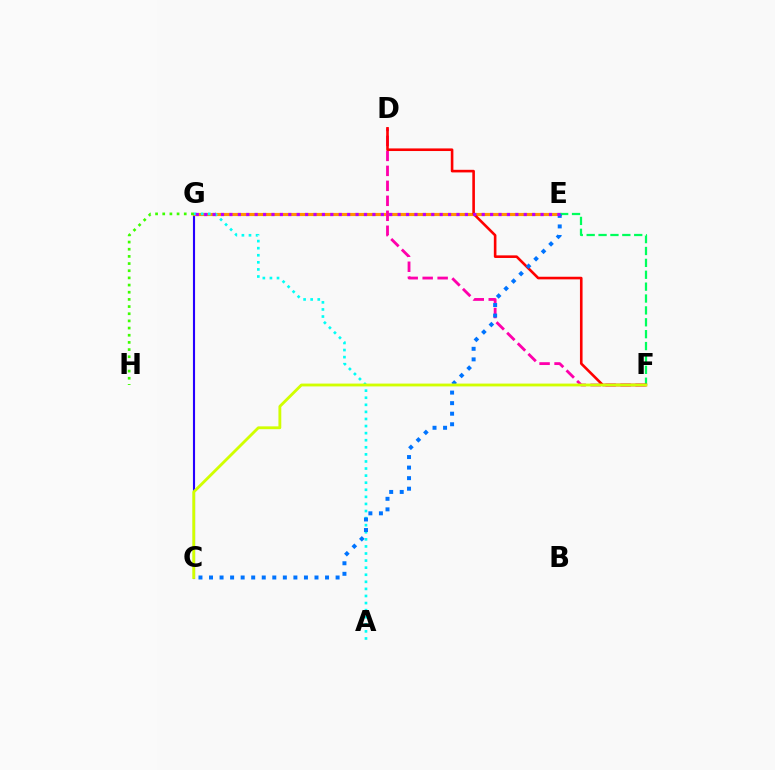{('C', 'G'): [{'color': '#2500ff', 'line_style': 'solid', 'thickness': 1.52}], ('E', 'G'): [{'color': '#ff9400', 'line_style': 'solid', 'thickness': 2.27}, {'color': '#b900ff', 'line_style': 'dotted', 'thickness': 2.28}], ('E', 'F'): [{'color': '#00ff5c', 'line_style': 'dashed', 'thickness': 1.61}], ('D', 'F'): [{'color': '#ff00ac', 'line_style': 'dashed', 'thickness': 2.03}, {'color': '#ff0000', 'line_style': 'solid', 'thickness': 1.88}], ('A', 'G'): [{'color': '#00fff6', 'line_style': 'dotted', 'thickness': 1.92}], ('C', 'E'): [{'color': '#0074ff', 'line_style': 'dotted', 'thickness': 2.87}], ('C', 'F'): [{'color': '#d1ff00', 'line_style': 'solid', 'thickness': 2.04}], ('G', 'H'): [{'color': '#3dff00', 'line_style': 'dotted', 'thickness': 1.95}]}